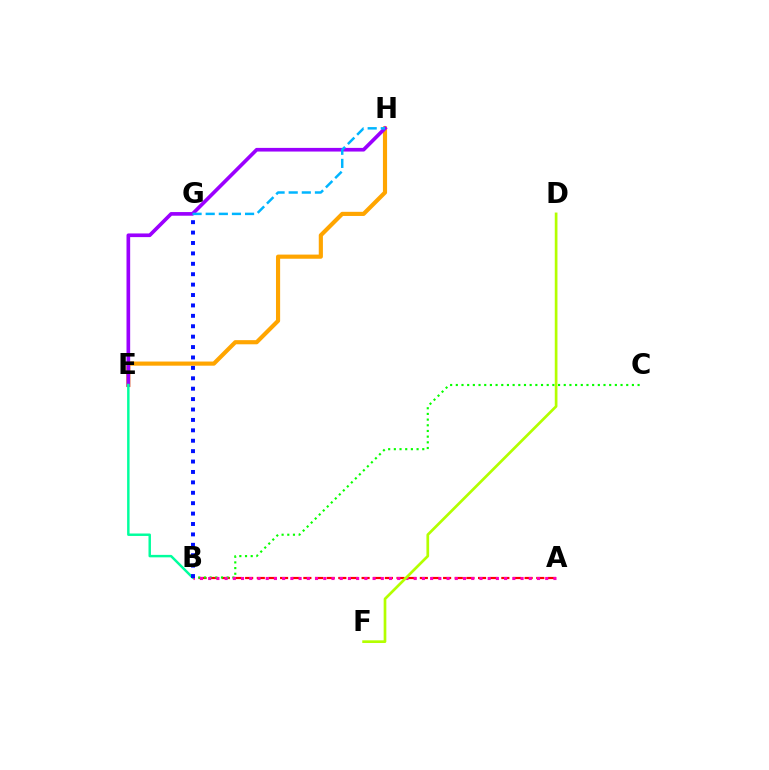{('E', 'H'): [{'color': '#ffa500', 'line_style': 'solid', 'thickness': 2.98}, {'color': '#9b00ff', 'line_style': 'solid', 'thickness': 2.63}], ('A', 'B'): [{'color': '#ff0000', 'line_style': 'dashed', 'thickness': 1.58}, {'color': '#ff00bd', 'line_style': 'dotted', 'thickness': 2.23}], ('G', 'H'): [{'color': '#00b5ff', 'line_style': 'dashed', 'thickness': 1.78}], ('B', 'C'): [{'color': '#08ff00', 'line_style': 'dotted', 'thickness': 1.54}], ('B', 'E'): [{'color': '#00ff9d', 'line_style': 'solid', 'thickness': 1.77}], ('D', 'F'): [{'color': '#b3ff00', 'line_style': 'solid', 'thickness': 1.94}], ('B', 'G'): [{'color': '#0010ff', 'line_style': 'dotted', 'thickness': 2.83}]}